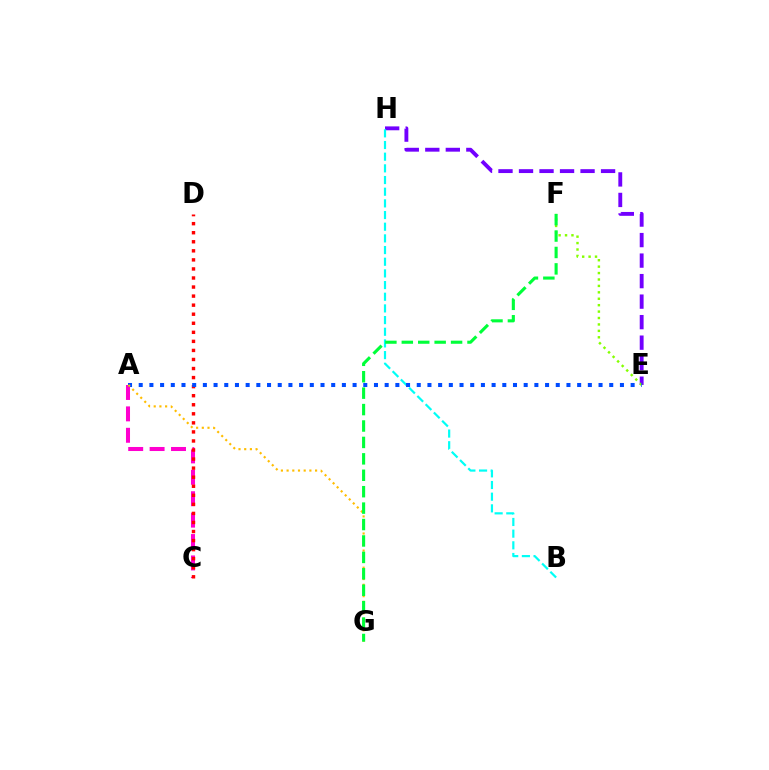{('E', 'H'): [{'color': '#7200ff', 'line_style': 'dashed', 'thickness': 2.79}], ('A', 'C'): [{'color': '#ff00cf', 'line_style': 'dashed', 'thickness': 2.91}], ('E', 'F'): [{'color': '#84ff00', 'line_style': 'dotted', 'thickness': 1.74}], ('B', 'H'): [{'color': '#00fff6', 'line_style': 'dashed', 'thickness': 1.59}], ('C', 'D'): [{'color': '#ff0000', 'line_style': 'dotted', 'thickness': 2.46}], ('A', 'E'): [{'color': '#004bff', 'line_style': 'dotted', 'thickness': 2.91}], ('A', 'G'): [{'color': '#ffbd00', 'line_style': 'dotted', 'thickness': 1.55}], ('F', 'G'): [{'color': '#00ff39', 'line_style': 'dashed', 'thickness': 2.23}]}